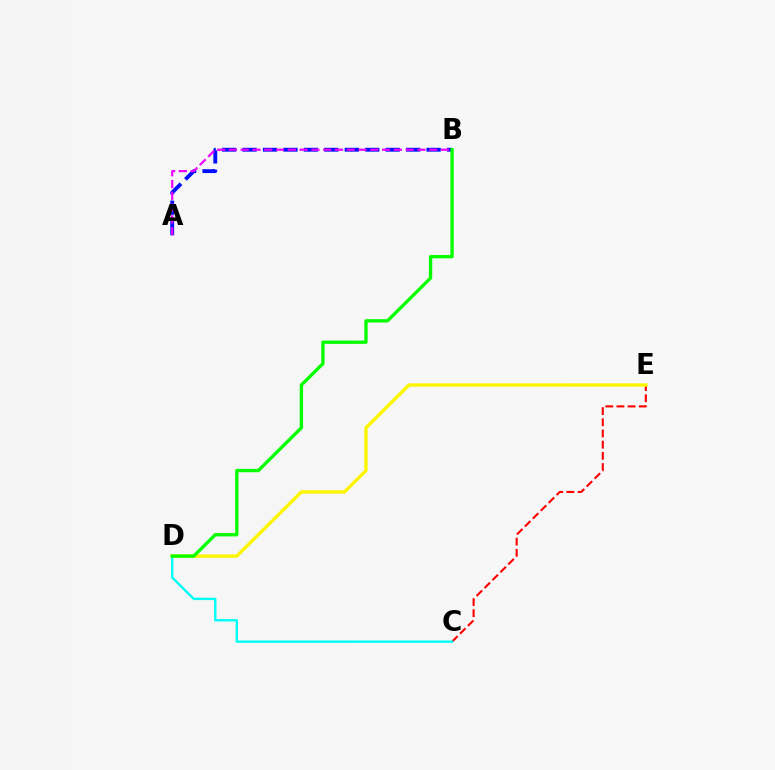{('C', 'E'): [{'color': '#ff0000', 'line_style': 'dashed', 'thickness': 1.52}], ('D', 'E'): [{'color': '#fcf500', 'line_style': 'solid', 'thickness': 2.44}], ('C', 'D'): [{'color': '#00fff6', 'line_style': 'solid', 'thickness': 1.71}], ('A', 'B'): [{'color': '#0010ff', 'line_style': 'dashed', 'thickness': 2.78}, {'color': '#ee00ff', 'line_style': 'dashed', 'thickness': 1.6}], ('B', 'D'): [{'color': '#08ff00', 'line_style': 'solid', 'thickness': 2.41}]}